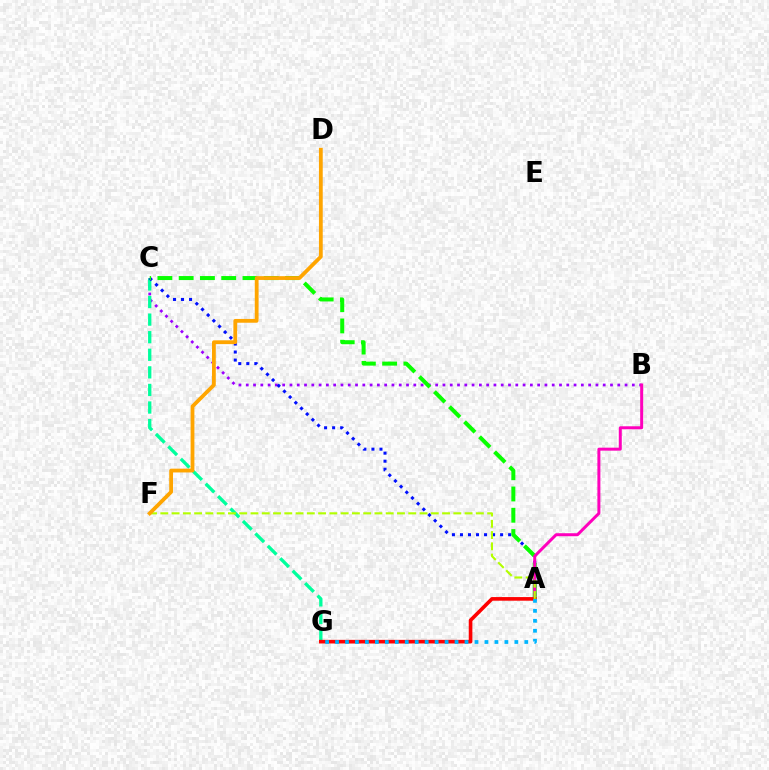{('B', 'C'): [{'color': '#9b00ff', 'line_style': 'dotted', 'thickness': 1.98}], ('C', 'G'): [{'color': '#00ff9d', 'line_style': 'dashed', 'thickness': 2.39}], ('A', 'C'): [{'color': '#0010ff', 'line_style': 'dotted', 'thickness': 2.18}, {'color': '#08ff00', 'line_style': 'dashed', 'thickness': 2.89}], ('A', 'B'): [{'color': '#ff00bd', 'line_style': 'solid', 'thickness': 2.15}], ('A', 'G'): [{'color': '#ff0000', 'line_style': 'solid', 'thickness': 2.61}, {'color': '#00b5ff', 'line_style': 'dotted', 'thickness': 2.71}], ('A', 'F'): [{'color': '#b3ff00', 'line_style': 'dashed', 'thickness': 1.53}], ('D', 'F'): [{'color': '#ffa500', 'line_style': 'solid', 'thickness': 2.73}]}